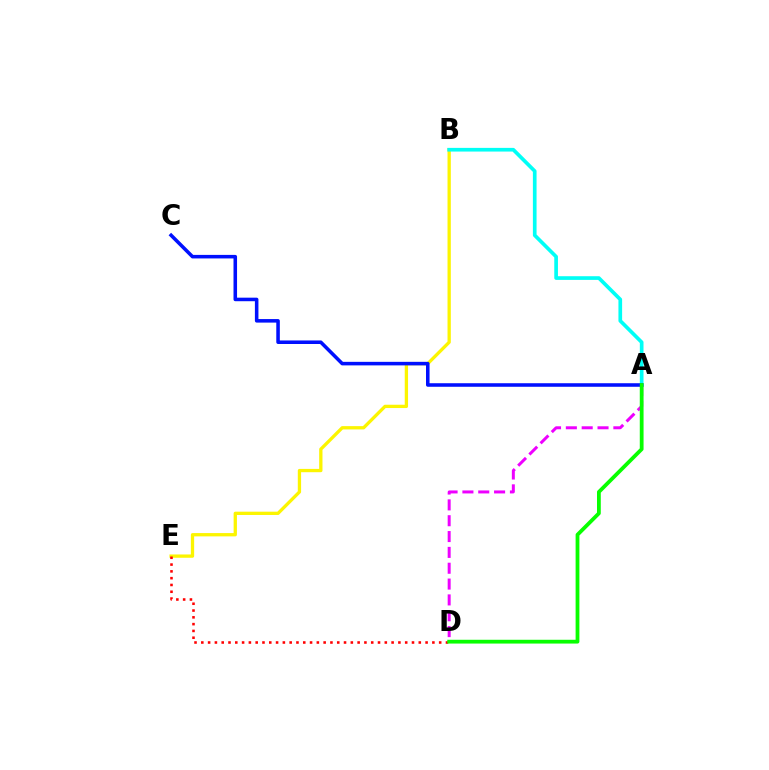{('A', 'D'): [{'color': '#ee00ff', 'line_style': 'dashed', 'thickness': 2.15}, {'color': '#08ff00', 'line_style': 'solid', 'thickness': 2.73}], ('B', 'E'): [{'color': '#fcf500', 'line_style': 'solid', 'thickness': 2.37}], ('D', 'E'): [{'color': '#ff0000', 'line_style': 'dotted', 'thickness': 1.85}], ('A', 'B'): [{'color': '#00fff6', 'line_style': 'solid', 'thickness': 2.65}], ('A', 'C'): [{'color': '#0010ff', 'line_style': 'solid', 'thickness': 2.55}]}